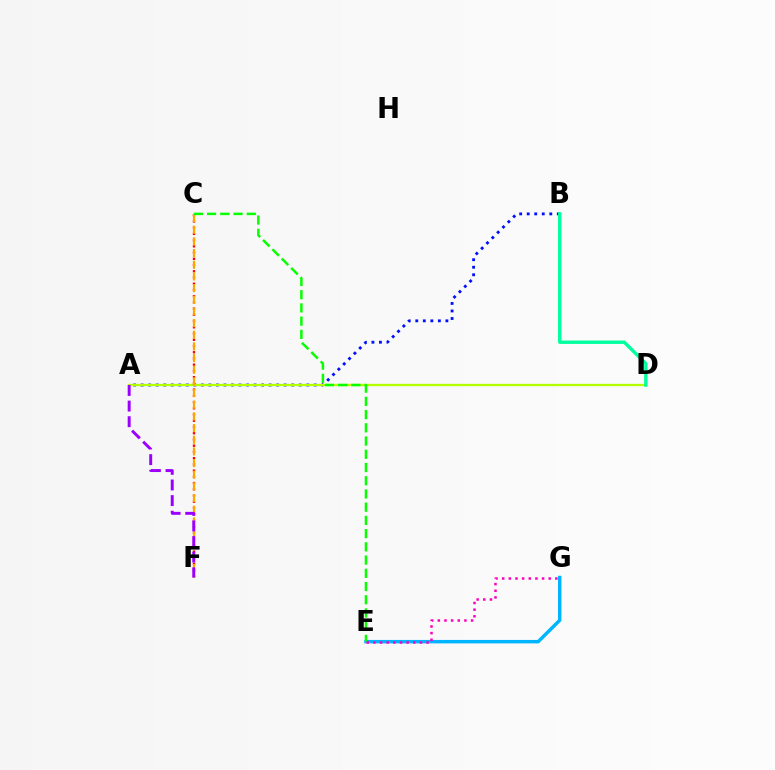{('A', 'B'): [{'color': '#0010ff', 'line_style': 'dotted', 'thickness': 2.05}], ('A', 'D'): [{'color': '#b3ff00', 'line_style': 'solid', 'thickness': 1.66}], ('C', 'F'): [{'color': '#ff0000', 'line_style': 'dotted', 'thickness': 1.69}, {'color': '#ffa500', 'line_style': 'dashed', 'thickness': 1.58}], ('B', 'D'): [{'color': '#00ff9d', 'line_style': 'solid', 'thickness': 2.43}], ('E', 'G'): [{'color': '#00b5ff', 'line_style': 'solid', 'thickness': 2.48}, {'color': '#ff00bd', 'line_style': 'dotted', 'thickness': 1.81}], ('C', 'E'): [{'color': '#08ff00', 'line_style': 'dashed', 'thickness': 1.8}], ('A', 'F'): [{'color': '#9b00ff', 'line_style': 'dashed', 'thickness': 2.12}]}